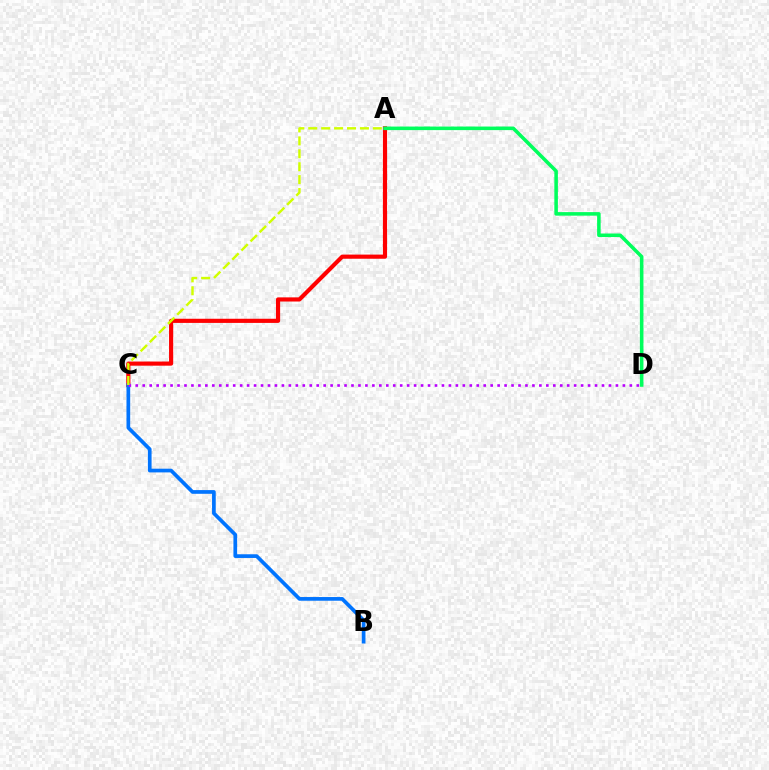{('A', 'C'): [{'color': '#ff0000', 'line_style': 'solid', 'thickness': 2.99}, {'color': '#d1ff00', 'line_style': 'dashed', 'thickness': 1.76}], ('B', 'C'): [{'color': '#0074ff', 'line_style': 'solid', 'thickness': 2.67}], ('C', 'D'): [{'color': '#b900ff', 'line_style': 'dotted', 'thickness': 1.89}], ('A', 'D'): [{'color': '#00ff5c', 'line_style': 'solid', 'thickness': 2.56}]}